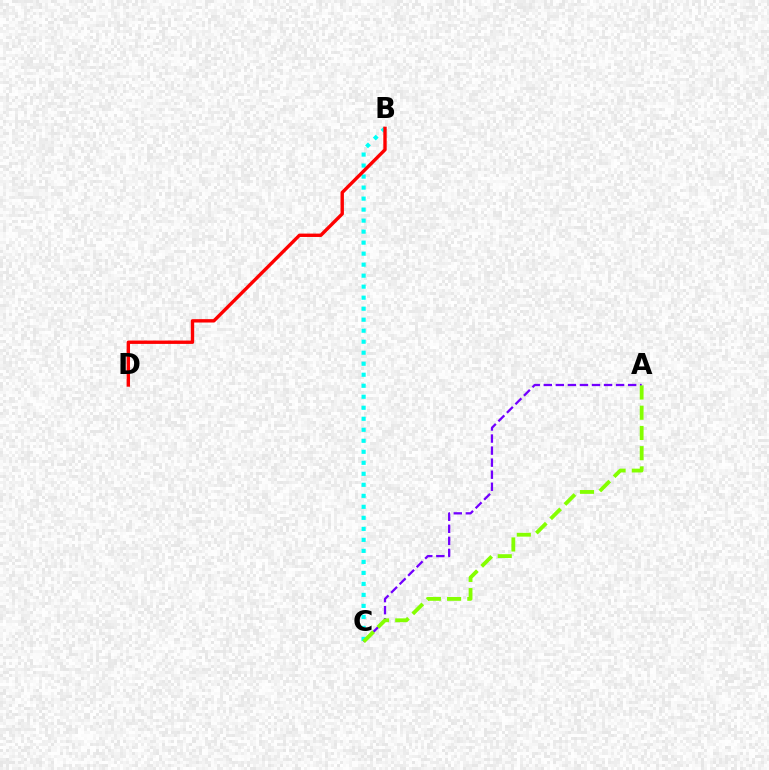{('B', 'C'): [{'color': '#00fff6', 'line_style': 'dotted', 'thickness': 2.99}], ('A', 'C'): [{'color': '#7200ff', 'line_style': 'dashed', 'thickness': 1.64}, {'color': '#84ff00', 'line_style': 'dashed', 'thickness': 2.75}], ('B', 'D'): [{'color': '#ff0000', 'line_style': 'solid', 'thickness': 2.43}]}